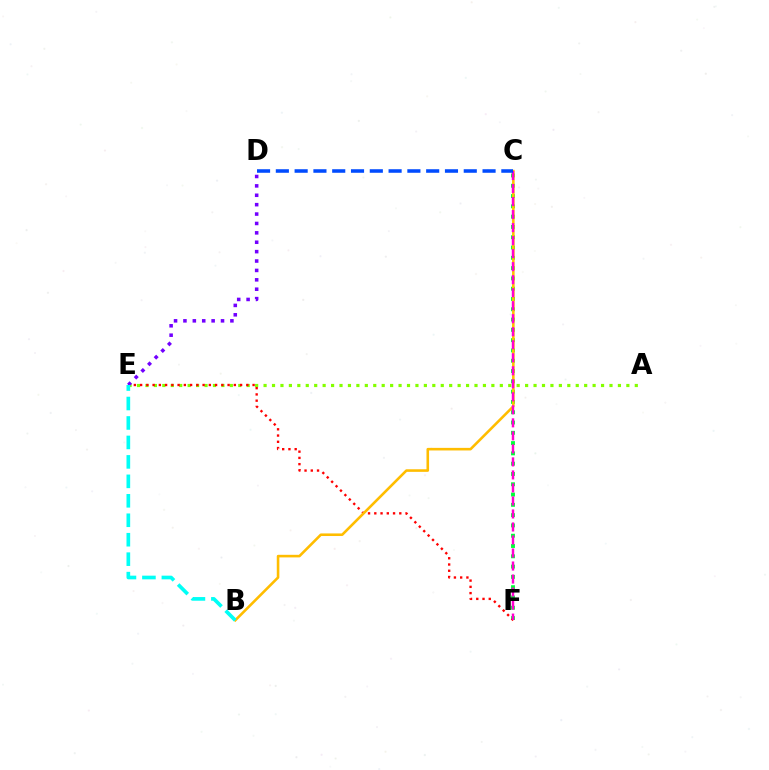{('C', 'F'): [{'color': '#00ff39', 'line_style': 'dotted', 'thickness': 2.8}, {'color': '#ff00cf', 'line_style': 'dashed', 'thickness': 1.77}], ('A', 'E'): [{'color': '#84ff00', 'line_style': 'dotted', 'thickness': 2.29}], ('E', 'F'): [{'color': '#ff0000', 'line_style': 'dotted', 'thickness': 1.7}], ('B', 'C'): [{'color': '#ffbd00', 'line_style': 'solid', 'thickness': 1.86}], ('D', 'E'): [{'color': '#7200ff', 'line_style': 'dotted', 'thickness': 2.55}], ('B', 'E'): [{'color': '#00fff6', 'line_style': 'dashed', 'thickness': 2.64}], ('C', 'D'): [{'color': '#004bff', 'line_style': 'dashed', 'thickness': 2.55}]}